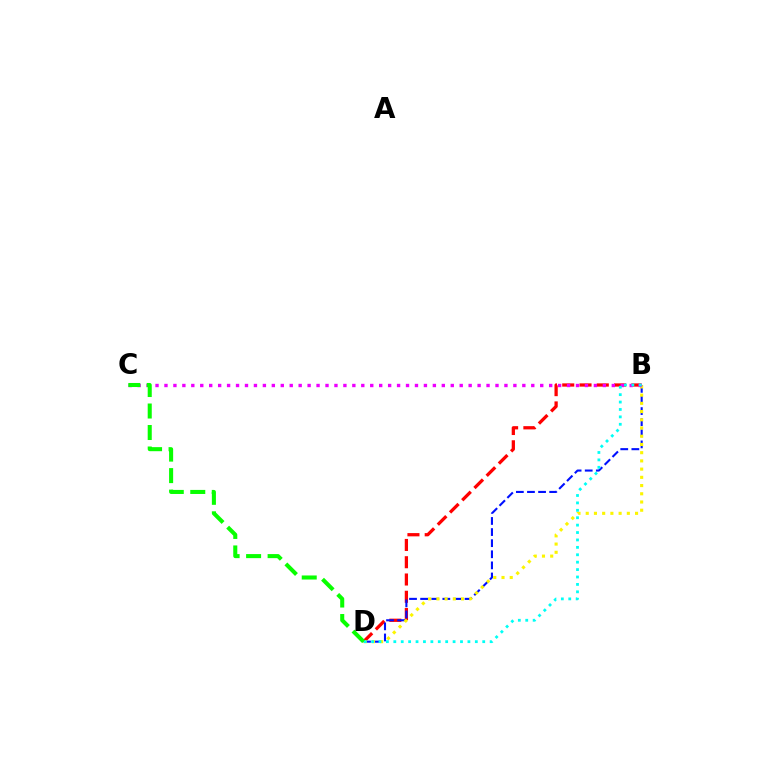{('B', 'D'): [{'color': '#ff0000', 'line_style': 'dashed', 'thickness': 2.35}, {'color': '#0010ff', 'line_style': 'dashed', 'thickness': 1.51}, {'color': '#fcf500', 'line_style': 'dotted', 'thickness': 2.23}, {'color': '#00fff6', 'line_style': 'dotted', 'thickness': 2.01}], ('B', 'C'): [{'color': '#ee00ff', 'line_style': 'dotted', 'thickness': 2.43}], ('C', 'D'): [{'color': '#08ff00', 'line_style': 'dashed', 'thickness': 2.92}]}